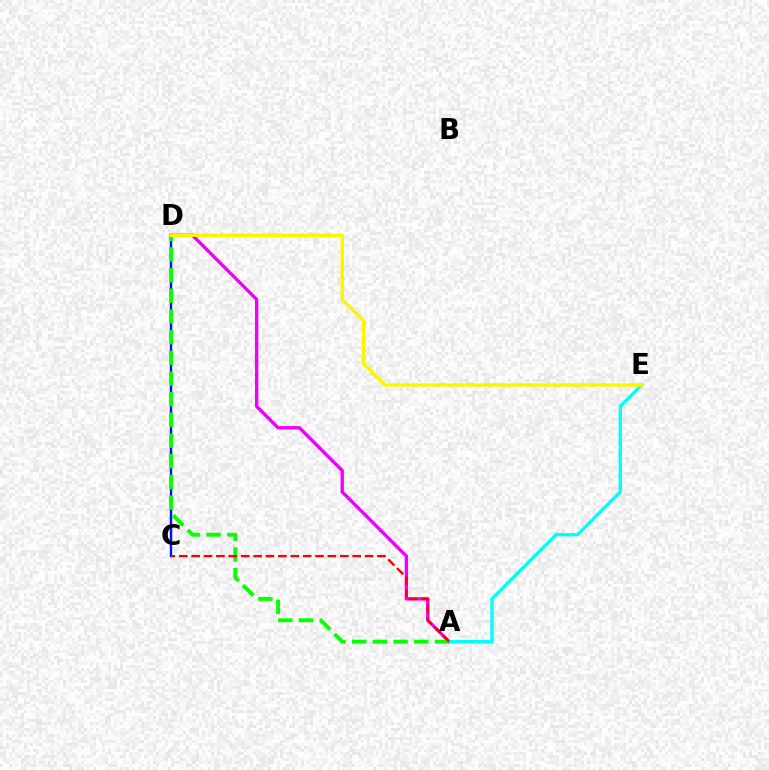{('C', 'D'): [{'color': '#0010ff', 'line_style': 'solid', 'thickness': 1.74}], ('A', 'D'): [{'color': '#ee00ff', 'line_style': 'solid', 'thickness': 2.42}, {'color': '#08ff00', 'line_style': 'dashed', 'thickness': 2.81}], ('A', 'E'): [{'color': '#00fff6', 'line_style': 'solid', 'thickness': 2.38}], ('D', 'E'): [{'color': '#fcf500', 'line_style': 'solid', 'thickness': 2.44}], ('A', 'C'): [{'color': '#ff0000', 'line_style': 'dashed', 'thickness': 1.68}]}